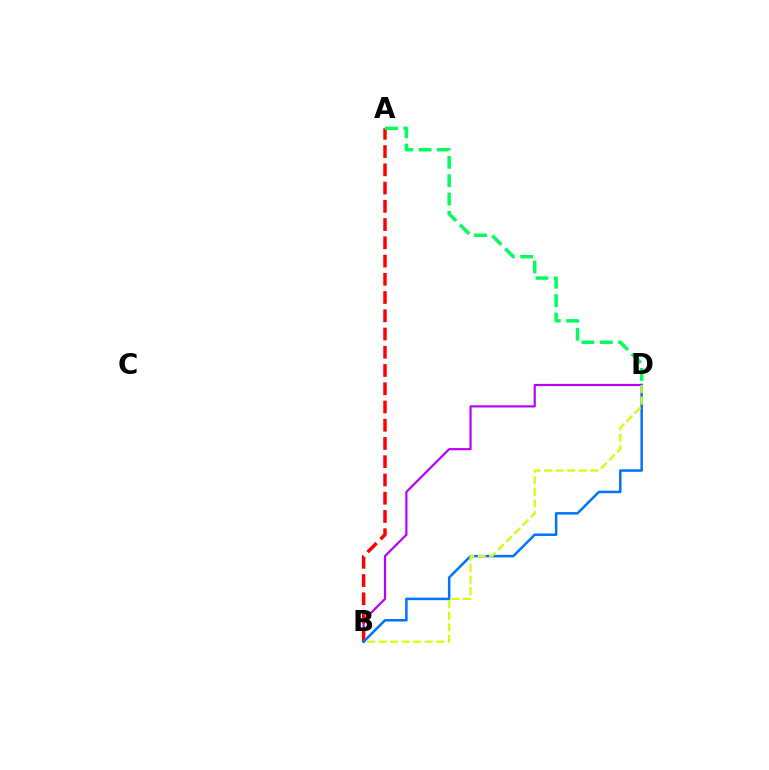{('B', 'D'): [{'color': '#b900ff', 'line_style': 'solid', 'thickness': 1.57}, {'color': '#0074ff', 'line_style': 'solid', 'thickness': 1.8}, {'color': '#d1ff00', 'line_style': 'dashed', 'thickness': 1.57}], ('A', 'B'): [{'color': '#ff0000', 'line_style': 'dashed', 'thickness': 2.48}], ('A', 'D'): [{'color': '#00ff5c', 'line_style': 'dashed', 'thickness': 2.49}]}